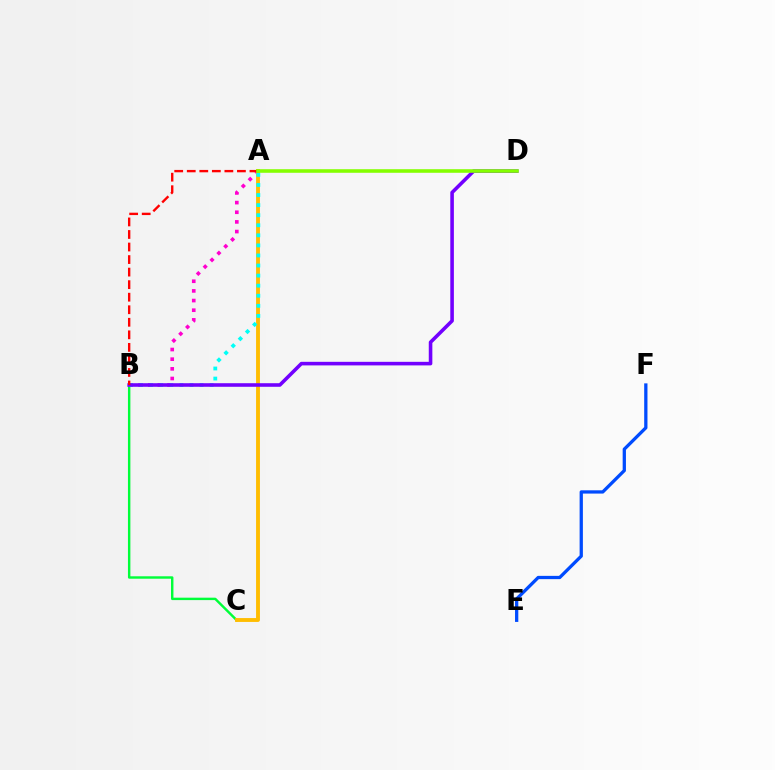{('B', 'C'): [{'color': '#00ff39', 'line_style': 'solid', 'thickness': 1.75}], ('A', 'B'): [{'color': '#ff00cf', 'line_style': 'dotted', 'thickness': 2.62}, {'color': '#00fff6', 'line_style': 'dotted', 'thickness': 2.74}, {'color': '#ff0000', 'line_style': 'dashed', 'thickness': 1.7}], ('A', 'C'): [{'color': '#ffbd00', 'line_style': 'solid', 'thickness': 2.79}], ('B', 'D'): [{'color': '#7200ff', 'line_style': 'solid', 'thickness': 2.58}], ('A', 'D'): [{'color': '#84ff00', 'line_style': 'solid', 'thickness': 2.57}], ('E', 'F'): [{'color': '#004bff', 'line_style': 'solid', 'thickness': 2.36}]}